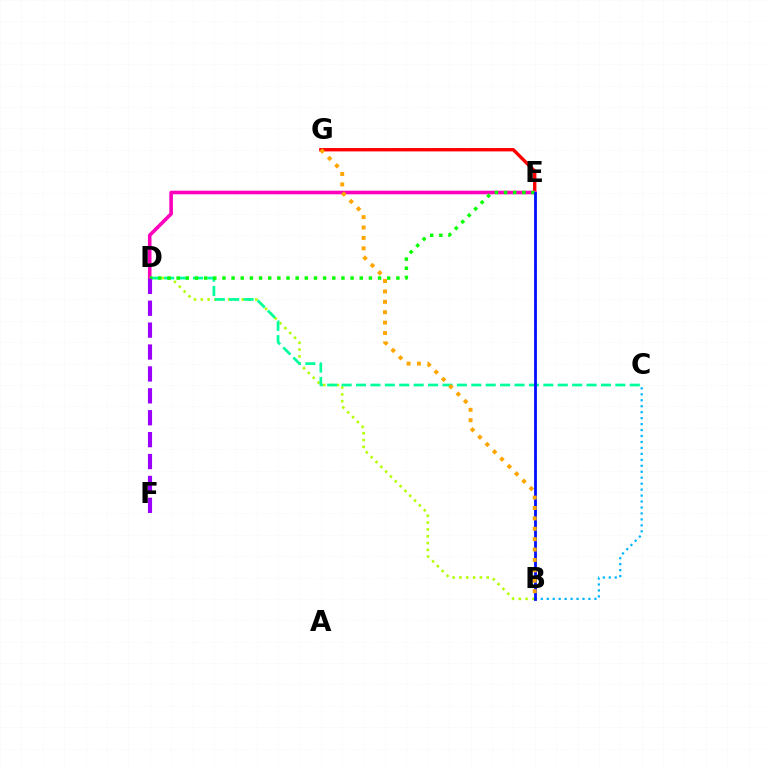{('B', 'D'): [{'color': '#b3ff00', 'line_style': 'dotted', 'thickness': 1.85}], ('E', 'G'): [{'color': '#ff0000', 'line_style': 'solid', 'thickness': 2.42}], ('C', 'D'): [{'color': '#00ff9d', 'line_style': 'dashed', 'thickness': 1.96}], ('D', 'E'): [{'color': '#ff00bd', 'line_style': 'solid', 'thickness': 2.59}, {'color': '#08ff00', 'line_style': 'dotted', 'thickness': 2.49}], ('B', 'C'): [{'color': '#00b5ff', 'line_style': 'dotted', 'thickness': 1.62}], ('B', 'E'): [{'color': '#0010ff', 'line_style': 'solid', 'thickness': 2.01}], ('B', 'G'): [{'color': '#ffa500', 'line_style': 'dotted', 'thickness': 2.82}], ('D', 'F'): [{'color': '#9b00ff', 'line_style': 'dashed', 'thickness': 2.98}]}